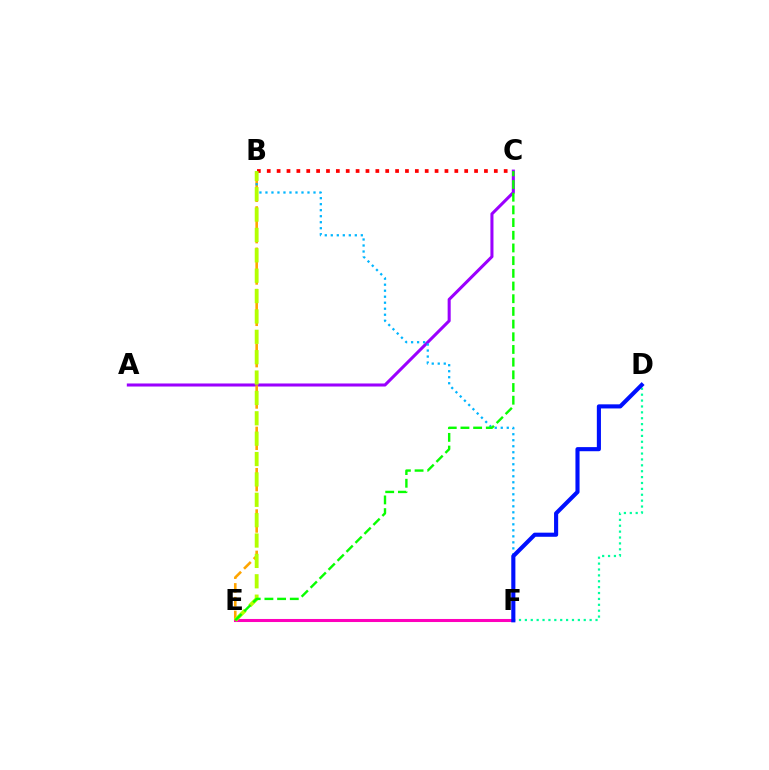{('E', 'F'): [{'color': '#ff00bd', 'line_style': 'solid', 'thickness': 2.2}], ('B', 'C'): [{'color': '#ff0000', 'line_style': 'dotted', 'thickness': 2.68}], ('A', 'C'): [{'color': '#9b00ff', 'line_style': 'solid', 'thickness': 2.2}], ('B', 'E'): [{'color': '#ffa500', 'line_style': 'dashed', 'thickness': 1.87}, {'color': '#b3ff00', 'line_style': 'dashed', 'thickness': 2.77}], ('B', 'F'): [{'color': '#00b5ff', 'line_style': 'dotted', 'thickness': 1.63}], ('D', 'F'): [{'color': '#00ff9d', 'line_style': 'dotted', 'thickness': 1.6}, {'color': '#0010ff', 'line_style': 'solid', 'thickness': 2.96}], ('C', 'E'): [{'color': '#08ff00', 'line_style': 'dashed', 'thickness': 1.72}]}